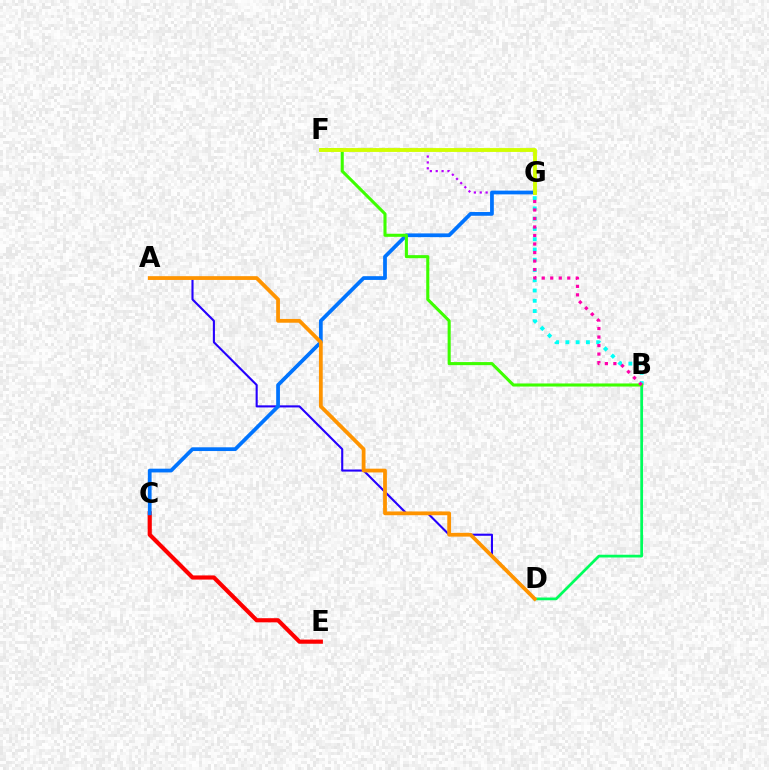{('C', 'E'): [{'color': '#ff0000', 'line_style': 'solid', 'thickness': 2.99}], ('B', 'D'): [{'color': '#00ff5c', 'line_style': 'solid', 'thickness': 1.97}], ('A', 'D'): [{'color': '#2500ff', 'line_style': 'solid', 'thickness': 1.51}, {'color': '#ff9400', 'line_style': 'solid', 'thickness': 2.72}], ('B', 'G'): [{'color': '#00fff6', 'line_style': 'dotted', 'thickness': 2.79}, {'color': '#ff00ac', 'line_style': 'dotted', 'thickness': 2.31}], ('F', 'G'): [{'color': '#b900ff', 'line_style': 'dotted', 'thickness': 1.6}, {'color': '#d1ff00', 'line_style': 'solid', 'thickness': 2.78}], ('C', 'G'): [{'color': '#0074ff', 'line_style': 'solid', 'thickness': 2.7}], ('B', 'F'): [{'color': '#3dff00', 'line_style': 'solid', 'thickness': 2.21}]}